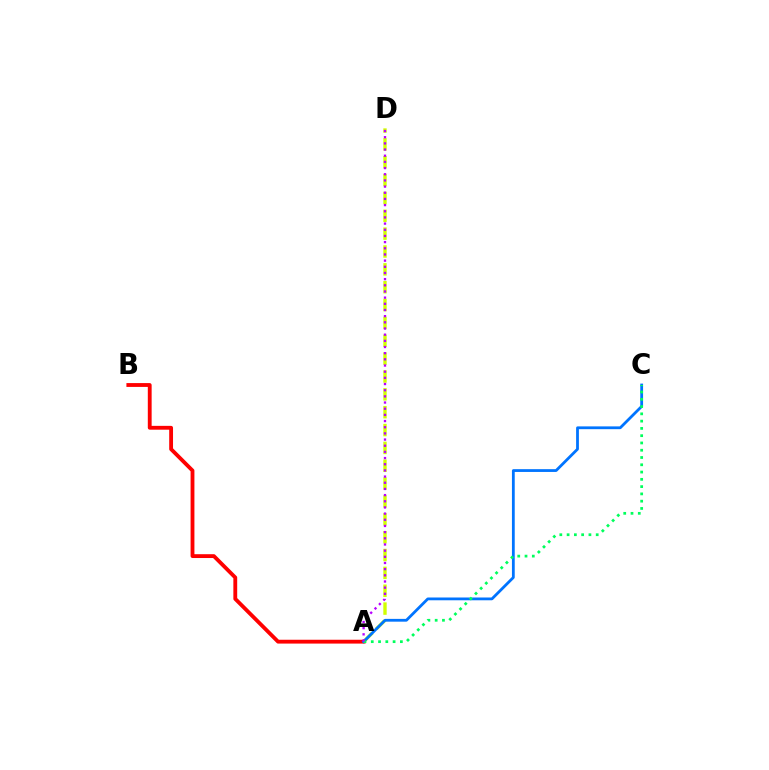{('A', 'D'): [{'color': '#d1ff00', 'line_style': 'dashed', 'thickness': 2.43}, {'color': '#b900ff', 'line_style': 'dotted', 'thickness': 1.68}], ('A', 'B'): [{'color': '#ff0000', 'line_style': 'solid', 'thickness': 2.76}], ('A', 'C'): [{'color': '#0074ff', 'line_style': 'solid', 'thickness': 2.01}, {'color': '#00ff5c', 'line_style': 'dotted', 'thickness': 1.98}]}